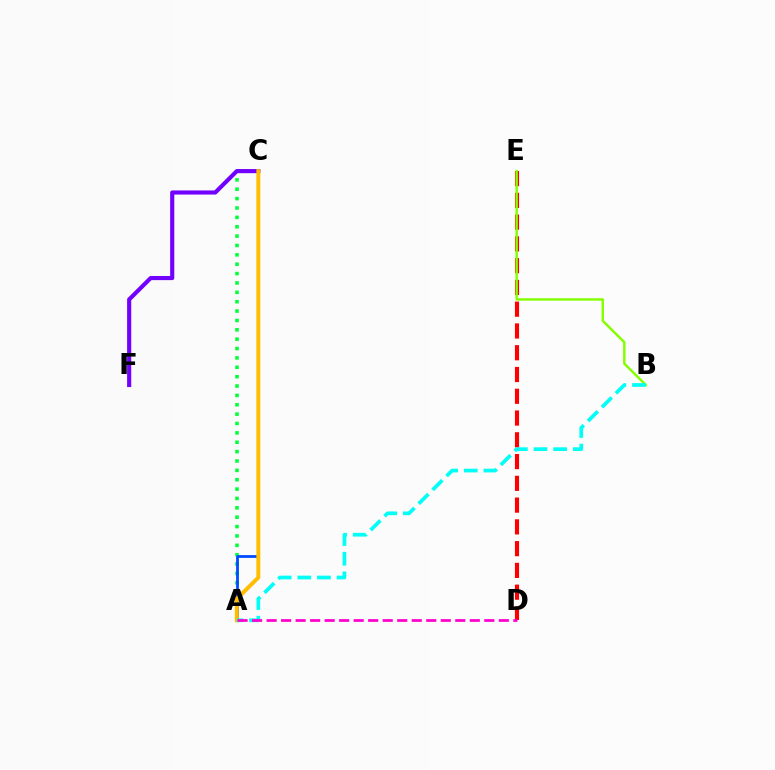{('A', 'C'): [{'color': '#00ff39', 'line_style': 'dotted', 'thickness': 2.55}, {'color': '#004bff', 'line_style': 'solid', 'thickness': 2.0}, {'color': '#ffbd00', 'line_style': 'solid', 'thickness': 2.85}], ('D', 'E'): [{'color': '#ff0000', 'line_style': 'dashed', 'thickness': 2.96}], ('B', 'E'): [{'color': '#84ff00', 'line_style': 'solid', 'thickness': 1.75}], ('C', 'F'): [{'color': '#7200ff', 'line_style': 'solid', 'thickness': 2.97}], ('A', 'B'): [{'color': '#00fff6', 'line_style': 'dashed', 'thickness': 2.67}], ('A', 'D'): [{'color': '#ff00cf', 'line_style': 'dashed', 'thickness': 1.97}]}